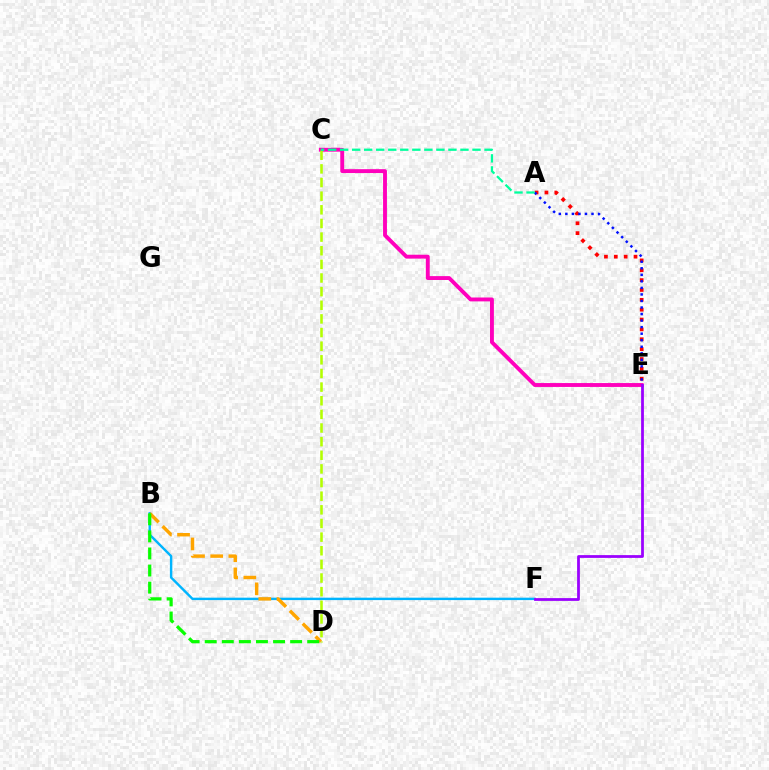{('B', 'F'): [{'color': '#00b5ff', 'line_style': 'solid', 'thickness': 1.75}], ('C', 'E'): [{'color': '#ff00bd', 'line_style': 'solid', 'thickness': 2.79}], ('C', 'D'): [{'color': '#b3ff00', 'line_style': 'dashed', 'thickness': 1.85}], ('A', 'E'): [{'color': '#ff0000', 'line_style': 'dotted', 'thickness': 2.68}, {'color': '#0010ff', 'line_style': 'dotted', 'thickness': 1.78}], ('B', 'D'): [{'color': '#ffa500', 'line_style': 'dashed', 'thickness': 2.47}, {'color': '#08ff00', 'line_style': 'dashed', 'thickness': 2.32}], ('E', 'F'): [{'color': '#9b00ff', 'line_style': 'solid', 'thickness': 2.0}], ('A', 'C'): [{'color': '#00ff9d', 'line_style': 'dashed', 'thickness': 1.64}]}